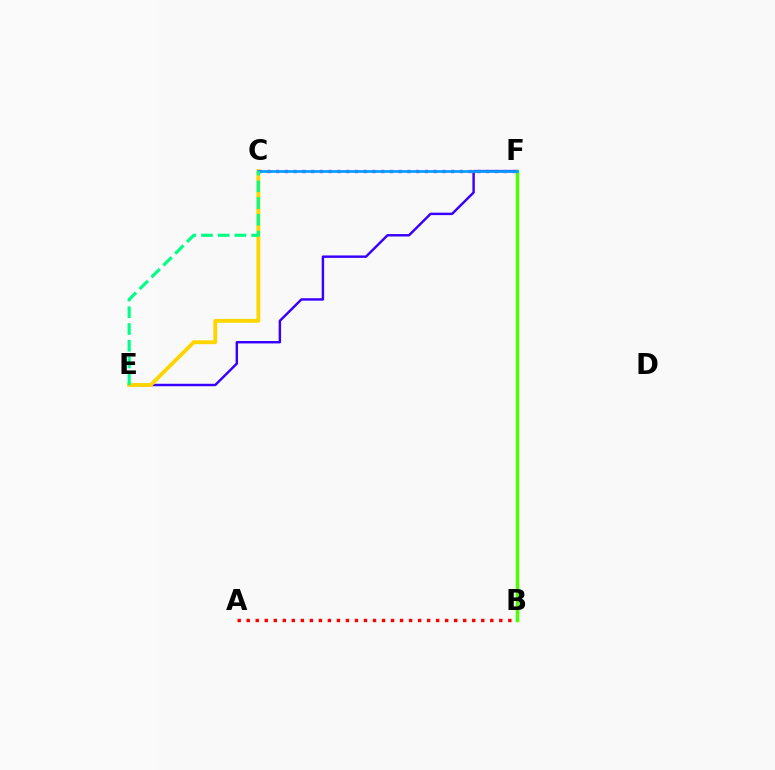{('E', 'F'): [{'color': '#3700ff', 'line_style': 'solid', 'thickness': 1.76}], ('A', 'B'): [{'color': '#ff0000', 'line_style': 'dotted', 'thickness': 2.45}], ('B', 'F'): [{'color': '#4fff00', 'line_style': 'solid', 'thickness': 2.5}], ('C', 'E'): [{'color': '#ffd500', 'line_style': 'solid', 'thickness': 2.77}, {'color': '#00ff86', 'line_style': 'dashed', 'thickness': 2.27}], ('C', 'F'): [{'color': '#ff00ed', 'line_style': 'dotted', 'thickness': 2.38}, {'color': '#009eff', 'line_style': 'solid', 'thickness': 1.94}]}